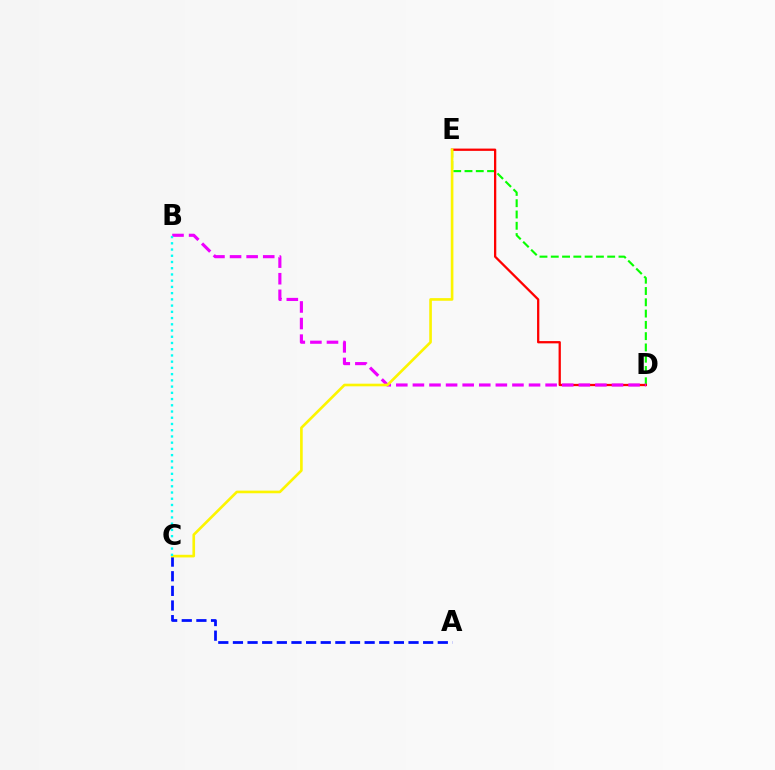{('A', 'C'): [{'color': '#0010ff', 'line_style': 'dashed', 'thickness': 1.99}], ('D', 'E'): [{'color': '#08ff00', 'line_style': 'dashed', 'thickness': 1.53}, {'color': '#ff0000', 'line_style': 'solid', 'thickness': 1.64}], ('B', 'D'): [{'color': '#ee00ff', 'line_style': 'dashed', 'thickness': 2.25}], ('C', 'E'): [{'color': '#fcf500', 'line_style': 'solid', 'thickness': 1.9}], ('B', 'C'): [{'color': '#00fff6', 'line_style': 'dotted', 'thickness': 1.69}]}